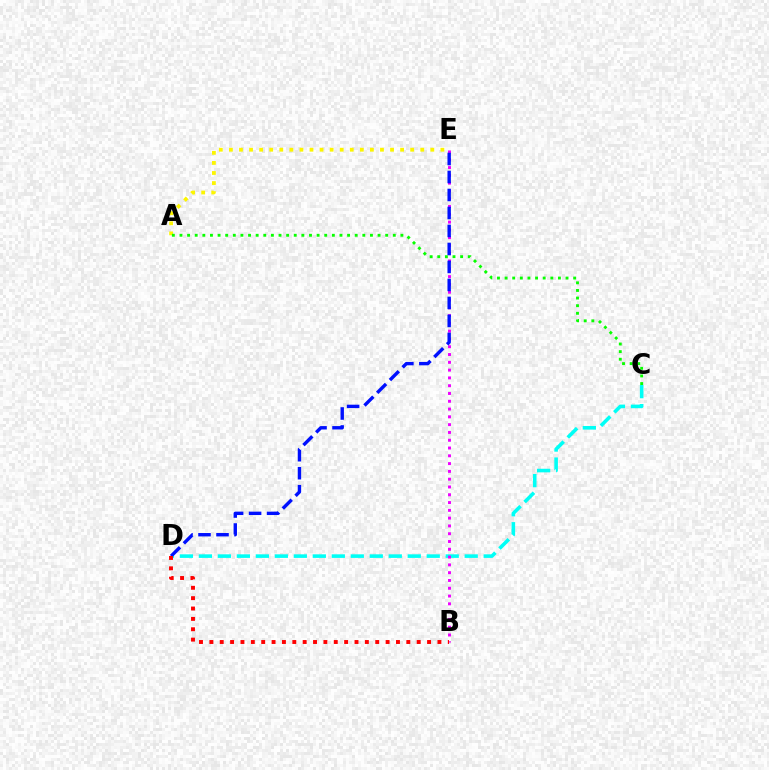{('A', 'E'): [{'color': '#fcf500', 'line_style': 'dotted', 'thickness': 2.74}], ('C', 'D'): [{'color': '#00fff6', 'line_style': 'dashed', 'thickness': 2.58}], ('A', 'C'): [{'color': '#08ff00', 'line_style': 'dotted', 'thickness': 2.07}], ('B', 'E'): [{'color': '#ee00ff', 'line_style': 'dotted', 'thickness': 2.12}], ('D', 'E'): [{'color': '#0010ff', 'line_style': 'dashed', 'thickness': 2.44}], ('B', 'D'): [{'color': '#ff0000', 'line_style': 'dotted', 'thickness': 2.82}]}